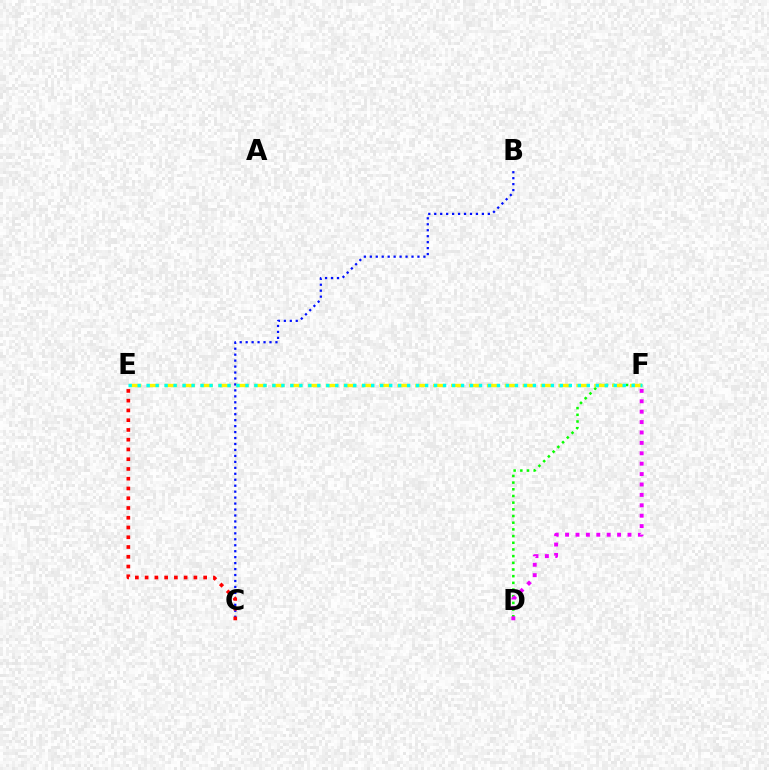{('B', 'C'): [{'color': '#0010ff', 'line_style': 'dotted', 'thickness': 1.62}], ('D', 'F'): [{'color': '#08ff00', 'line_style': 'dotted', 'thickness': 1.82}, {'color': '#ee00ff', 'line_style': 'dotted', 'thickness': 2.83}], ('E', 'F'): [{'color': '#fcf500', 'line_style': 'dashed', 'thickness': 2.43}, {'color': '#00fff6', 'line_style': 'dotted', 'thickness': 2.44}], ('C', 'E'): [{'color': '#ff0000', 'line_style': 'dotted', 'thickness': 2.65}]}